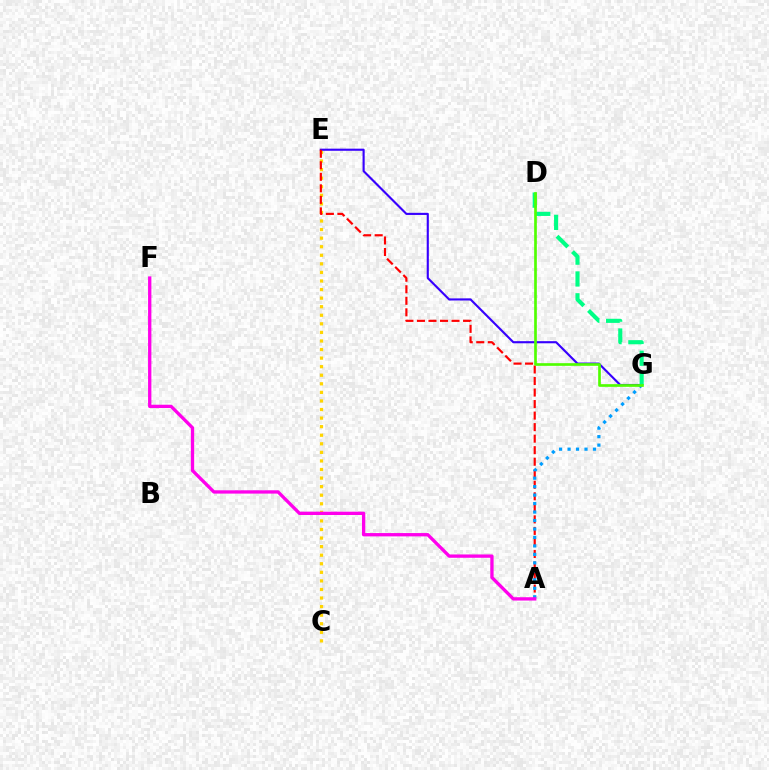{('C', 'E'): [{'color': '#ffd500', 'line_style': 'dotted', 'thickness': 2.33}], ('E', 'G'): [{'color': '#3700ff', 'line_style': 'solid', 'thickness': 1.53}], ('A', 'E'): [{'color': '#ff0000', 'line_style': 'dashed', 'thickness': 1.57}], ('D', 'G'): [{'color': '#00ff86', 'line_style': 'dashed', 'thickness': 2.96}, {'color': '#4fff00', 'line_style': 'solid', 'thickness': 1.92}], ('A', 'G'): [{'color': '#009eff', 'line_style': 'dotted', 'thickness': 2.3}], ('A', 'F'): [{'color': '#ff00ed', 'line_style': 'solid', 'thickness': 2.39}]}